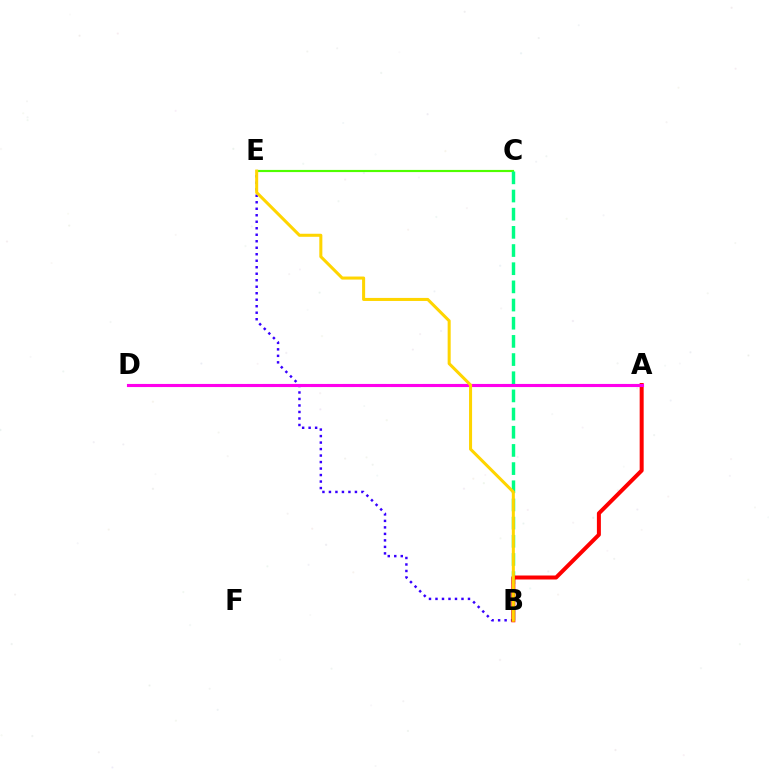{('B', 'E'): [{'color': '#3700ff', 'line_style': 'dotted', 'thickness': 1.77}, {'color': '#ffd500', 'line_style': 'solid', 'thickness': 2.19}], ('A', 'D'): [{'color': '#009eff', 'line_style': 'dashed', 'thickness': 2.18}, {'color': '#ff00ed', 'line_style': 'solid', 'thickness': 2.23}], ('C', 'E'): [{'color': '#4fff00', 'line_style': 'solid', 'thickness': 1.56}], ('B', 'C'): [{'color': '#00ff86', 'line_style': 'dashed', 'thickness': 2.47}], ('A', 'B'): [{'color': '#ff0000', 'line_style': 'solid', 'thickness': 2.88}]}